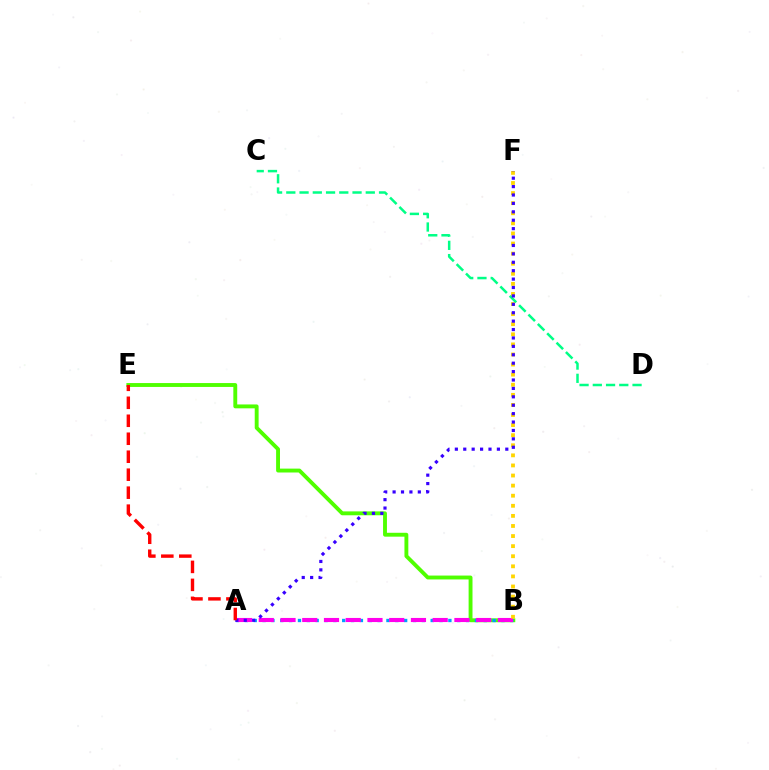{('B', 'E'): [{'color': '#4fff00', 'line_style': 'solid', 'thickness': 2.8}], ('A', 'B'): [{'color': '#009eff', 'line_style': 'dotted', 'thickness': 2.4}, {'color': '#ff00ed', 'line_style': 'dashed', 'thickness': 2.95}], ('C', 'D'): [{'color': '#00ff86', 'line_style': 'dashed', 'thickness': 1.8}], ('B', 'F'): [{'color': '#ffd500', 'line_style': 'dotted', 'thickness': 2.74}], ('A', 'F'): [{'color': '#3700ff', 'line_style': 'dotted', 'thickness': 2.28}], ('A', 'E'): [{'color': '#ff0000', 'line_style': 'dashed', 'thickness': 2.44}]}